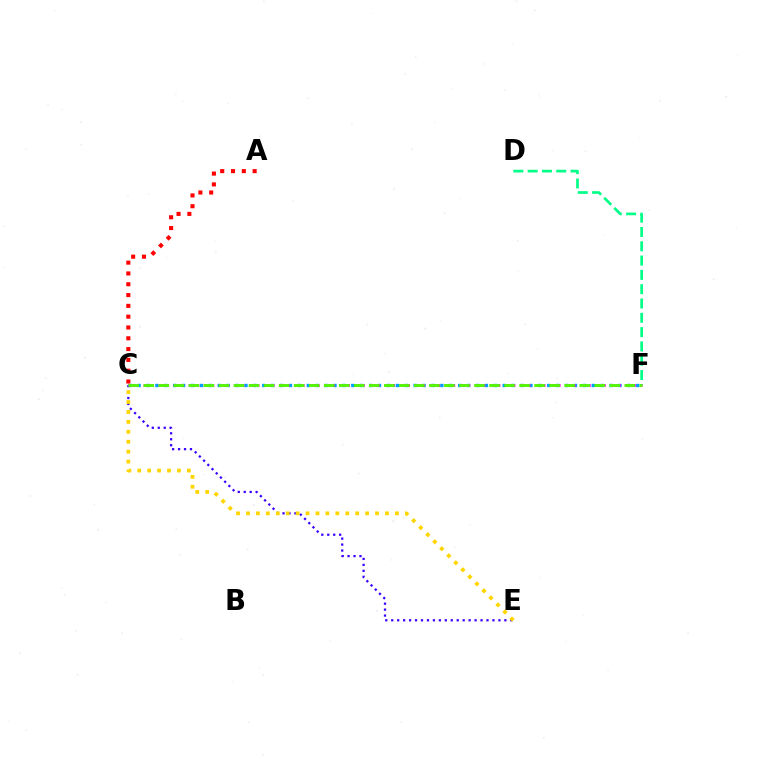{('D', 'F'): [{'color': '#00ff86', 'line_style': 'dashed', 'thickness': 1.94}], ('C', 'E'): [{'color': '#3700ff', 'line_style': 'dotted', 'thickness': 1.62}, {'color': '#ffd500', 'line_style': 'dotted', 'thickness': 2.7}], ('C', 'F'): [{'color': '#009eff', 'line_style': 'dotted', 'thickness': 2.42}, {'color': '#ff00ed', 'line_style': 'dashed', 'thickness': 2.05}, {'color': '#4fff00', 'line_style': 'dashed', 'thickness': 2.04}], ('A', 'C'): [{'color': '#ff0000', 'line_style': 'dotted', 'thickness': 2.94}]}